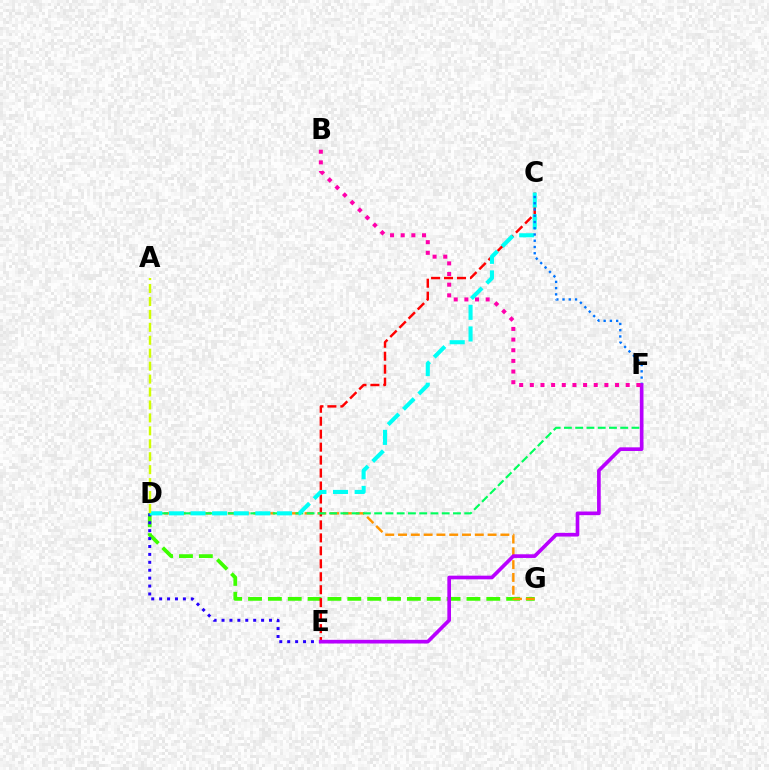{('D', 'G'): [{'color': '#3dff00', 'line_style': 'dashed', 'thickness': 2.7}, {'color': '#ff9400', 'line_style': 'dashed', 'thickness': 1.74}], ('C', 'E'): [{'color': '#ff0000', 'line_style': 'dashed', 'thickness': 1.76}], ('D', 'E'): [{'color': '#2500ff', 'line_style': 'dotted', 'thickness': 2.15}], ('D', 'F'): [{'color': '#00ff5c', 'line_style': 'dashed', 'thickness': 1.53}], ('C', 'D'): [{'color': '#00fff6', 'line_style': 'dashed', 'thickness': 2.94}], ('C', 'F'): [{'color': '#0074ff', 'line_style': 'dotted', 'thickness': 1.7}], ('E', 'F'): [{'color': '#b900ff', 'line_style': 'solid', 'thickness': 2.63}], ('B', 'F'): [{'color': '#ff00ac', 'line_style': 'dotted', 'thickness': 2.89}], ('A', 'D'): [{'color': '#d1ff00', 'line_style': 'dashed', 'thickness': 1.76}]}